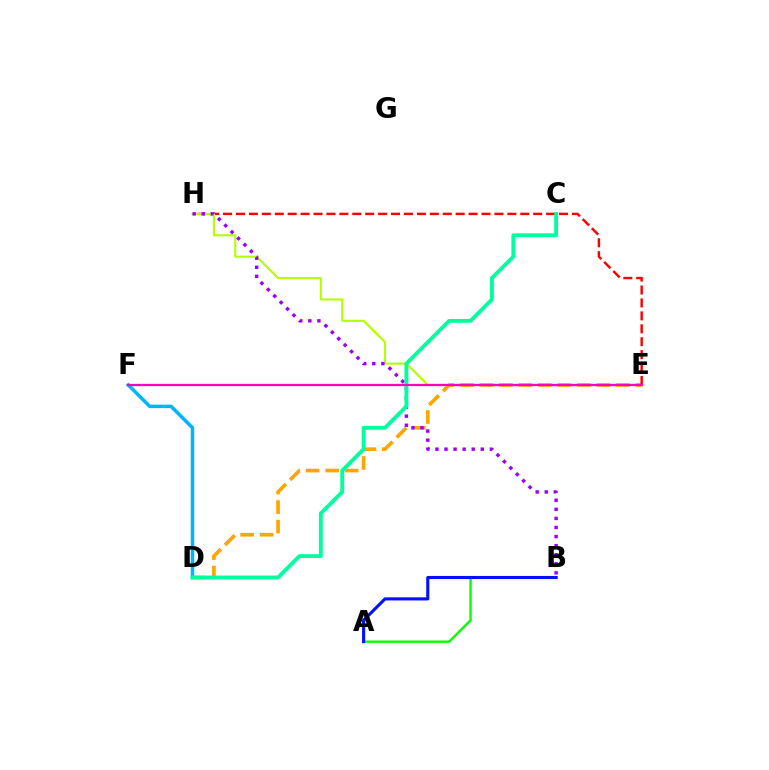{('D', 'E'): [{'color': '#ffa500', 'line_style': 'dashed', 'thickness': 2.65}], ('E', 'H'): [{'color': '#ff0000', 'line_style': 'dashed', 'thickness': 1.76}, {'color': '#b3ff00', 'line_style': 'solid', 'thickness': 1.52}], ('A', 'B'): [{'color': '#08ff00', 'line_style': 'solid', 'thickness': 1.72}, {'color': '#0010ff', 'line_style': 'solid', 'thickness': 2.23}], ('B', 'H'): [{'color': '#9b00ff', 'line_style': 'dotted', 'thickness': 2.47}], ('D', 'F'): [{'color': '#00b5ff', 'line_style': 'solid', 'thickness': 2.52}], ('C', 'D'): [{'color': '#00ff9d', 'line_style': 'solid', 'thickness': 2.78}], ('E', 'F'): [{'color': '#ff00bd', 'line_style': 'solid', 'thickness': 1.63}]}